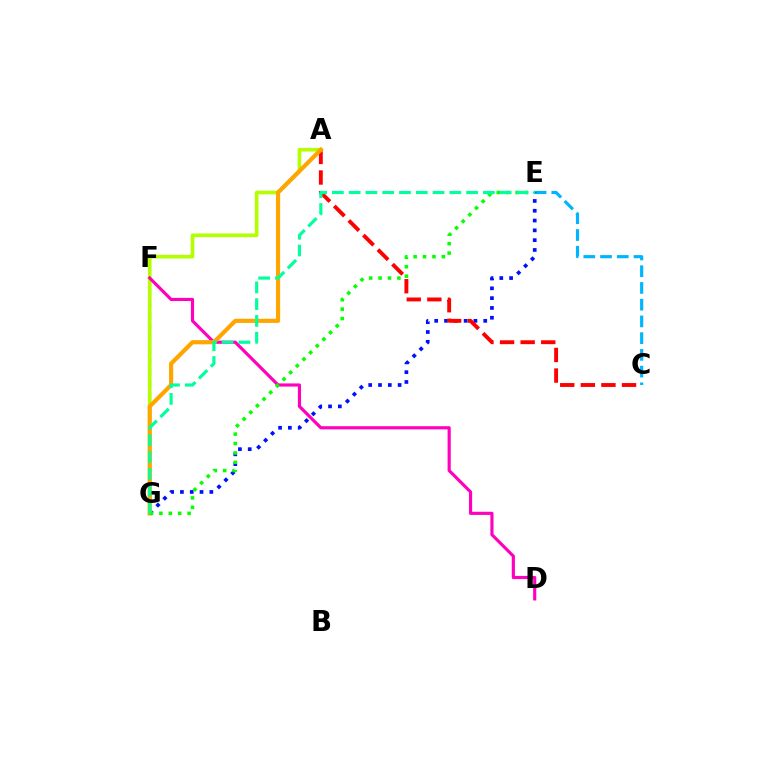{('C', 'E'): [{'color': '#00b5ff', 'line_style': 'dashed', 'thickness': 2.27}], ('F', 'G'): [{'color': '#9b00ff', 'line_style': 'dashed', 'thickness': 1.54}], ('E', 'G'): [{'color': '#0010ff', 'line_style': 'dotted', 'thickness': 2.66}, {'color': '#08ff00', 'line_style': 'dotted', 'thickness': 2.56}, {'color': '#00ff9d', 'line_style': 'dashed', 'thickness': 2.28}], ('A', 'C'): [{'color': '#ff0000', 'line_style': 'dashed', 'thickness': 2.8}], ('A', 'G'): [{'color': '#b3ff00', 'line_style': 'solid', 'thickness': 2.63}, {'color': '#ffa500', 'line_style': 'solid', 'thickness': 3.0}], ('D', 'F'): [{'color': '#ff00bd', 'line_style': 'solid', 'thickness': 2.27}]}